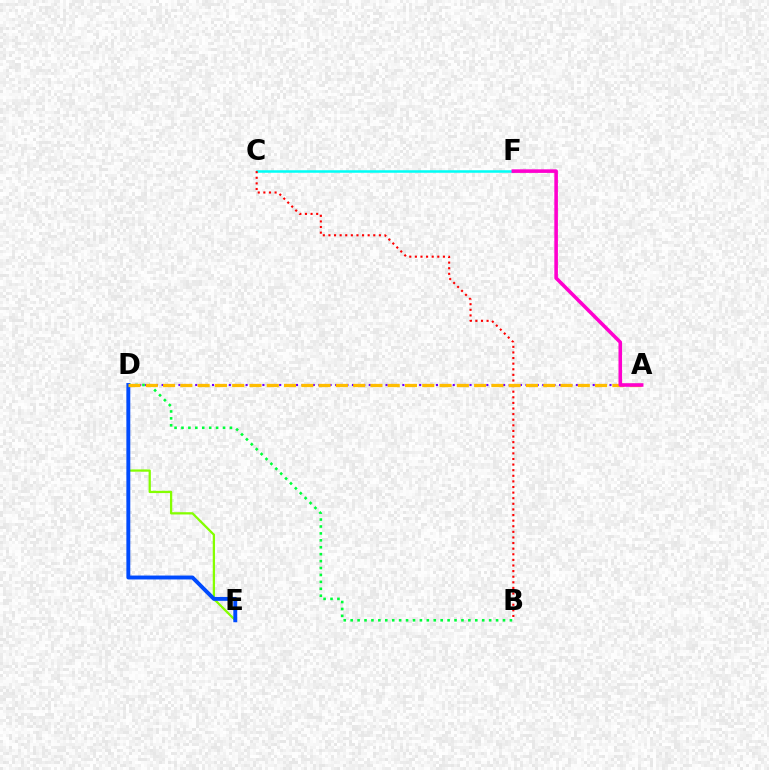{('A', 'D'): [{'color': '#7200ff', 'line_style': 'dotted', 'thickness': 1.52}, {'color': '#ffbd00', 'line_style': 'dashed', 'thickness': 2.35}], ('B', 'D'): [{'color': '#00ff39', 'line_style': 'dotted', 'thickness': 1.88}], ('D', 'E'): [{'color': '#84ff00', 'line_style': 'solid', 'thickness': 1.63}, {'color': '#004bff', 'line_style': 'solid', 'thickness': 2.82}], ('C', 'F'): [{'color': '#00fff6', 'line_style': 'solid', 'thickness': 1.81}], ('B', 'C'): [{'color': '#ff0000', 'line_style': 'dotted', 'thickness': 1.52}], ('A', 'F'): [{'color': '#ff00cf', 'line_style': 'solid', 'thickness': 2.58}]}